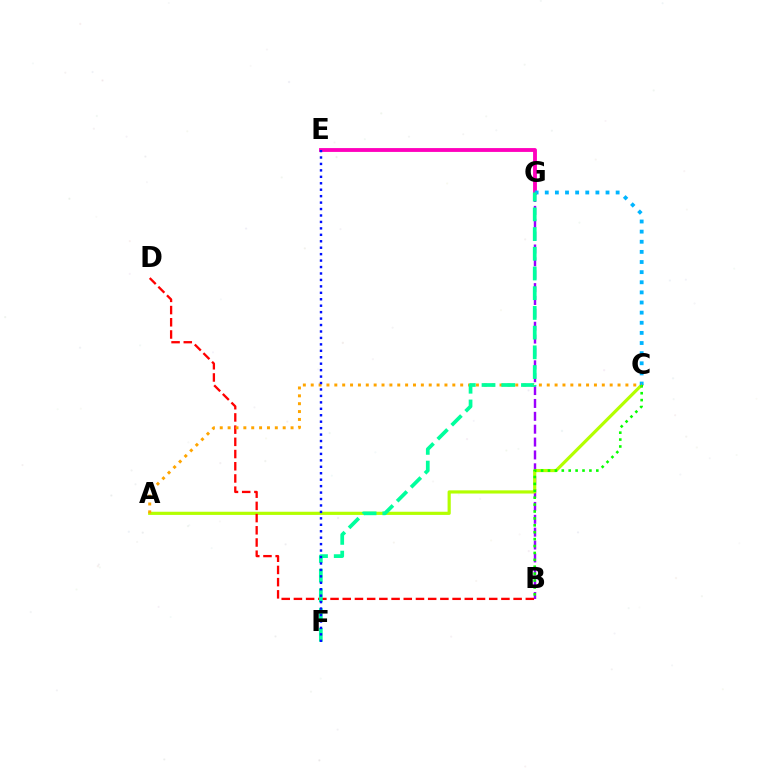{('B', 'G'): [{'color': '#9b00ff', 'line_style': 'dashed', 'thickness': 1.75}], ('E', 'G'): [{'color': '#ff00bd', 'line_style': 'solid', 'thickness': 2.77}], ('A', 'C'): [{'color': '#b3ff00', 'line_style': 'solid', 'thickness': 2.29}, {'color': '#ffa500', 'line_style': 'dotted', 'thickness': 2.14}], ('B', 'C'): [{'color': '#08ff00', 'line_style': 'dotted', 'thickness': 1.88}], ('B', 'D'): [{'color': '#ff0000', 'line_style': 'dashed', 'thickness': 1.66}], ('C', 'G'): [{'color': '#00b5ff', 'line_style': 'dotted', 'thickness': 2.75}], ('F', 'G'): [{'color': '#00ff9d', 'line_style': 'dashed', 'thickness': 2.68}], ('E', 'F'): [{'color': '#0010ff', 'line_style': 'dotted', 'thickness': 1.75}]}